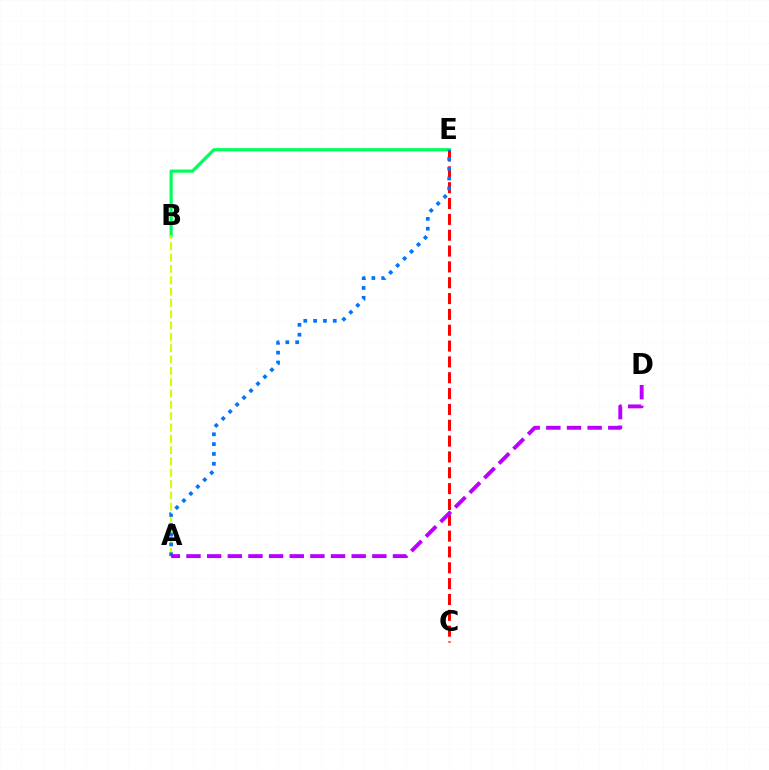{('B', 'E'): [{'color': '#00ff5c', 'line_style': 'solid', 'thickness': 2.3}], ('A', 'B'): [{'color': '#d1ff00', 'line_style': 'dashed', 'thickness': 1.54}], ('C', 'E'): [{'color': '#ff0000', 'line_style': 'dashed', 'thickness': 2.15}], ('A', 'E'): [{'color': '#0074ff', 'line_style': 'dotted', 'thickness': 2.67}], ('A', 'D'): [{'color': '#b900ff', 'line_style': 'dashed', 'thickness': 2.81}]}